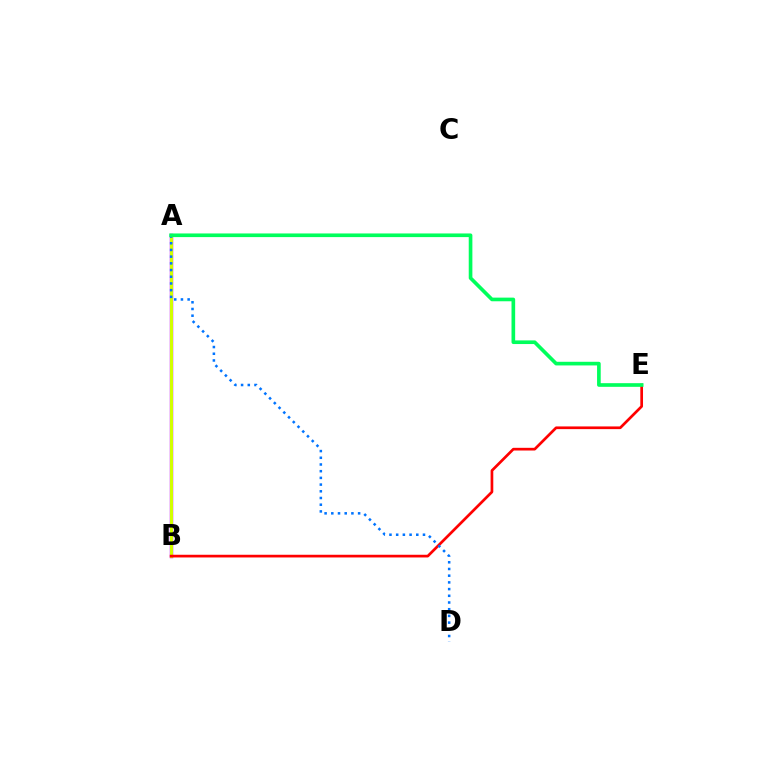{('A', 'B'): [{'color': '#b900ff', 'line_style': 'solid', 'thickness': 2.46}, {'color': '#d1ff00', 'line_style': 'solid', 'thickness': 2.18}], ('B', 'E'): [{'color': '#ff0000', 'line_style': 'solid', 'thickness': 1.94}], ('A', 'D'): [{'color': '#0074ff', 'line_style': 'dotted', 'thickness': 1.82}], ('A', 'E'): [{'color': '#00ff5c', 'line_style': 'solid', 'thickness': 2.63}]}